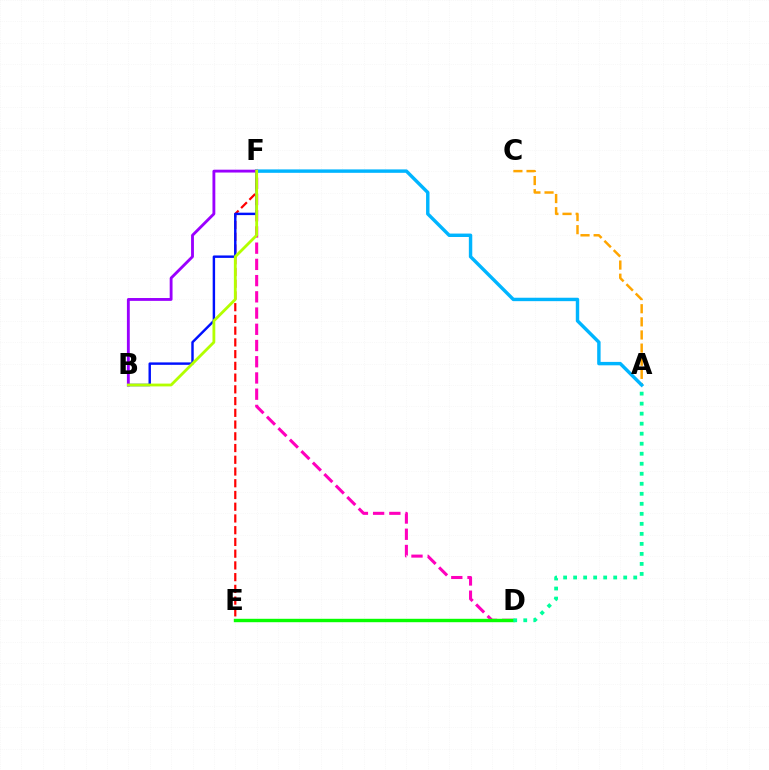{('E', 'F'): [{'color': '#ff0000', 'line_style': 'dashed', 'thickness': 1.59}], ('A', 'C'): [{'color': '#ffa500', 'line_style': 'dashed', 'thickness': 1.78}], ('D', 'F'): [{'color': '#ff00bd', 'line_style': 'dashed', 'thickness': 2.2}], ('D', 'E'): [{'color': '#08ff00', 'line_style': 'solid', 'thickness': 2.45}], ('B', 'F'): [{'color': '#0010ff', 'line_style': 'solid', 'thickness': 1.75}, {'color': '#9b00ff', 'line_style': 'solid', 'thickness': 2.05}, {'color': '#b3ff00', 'line_style': 'solid', 'thickness': 2.02}], ('A', 'D'): [{'color': '#00ff9d', 'line_style': 'dotted', 'thickness': 2.72}], ('A', 'F'): [{'color': '#00b5ff', 'line_style': 'solid', 'thickness': 2.46}]}